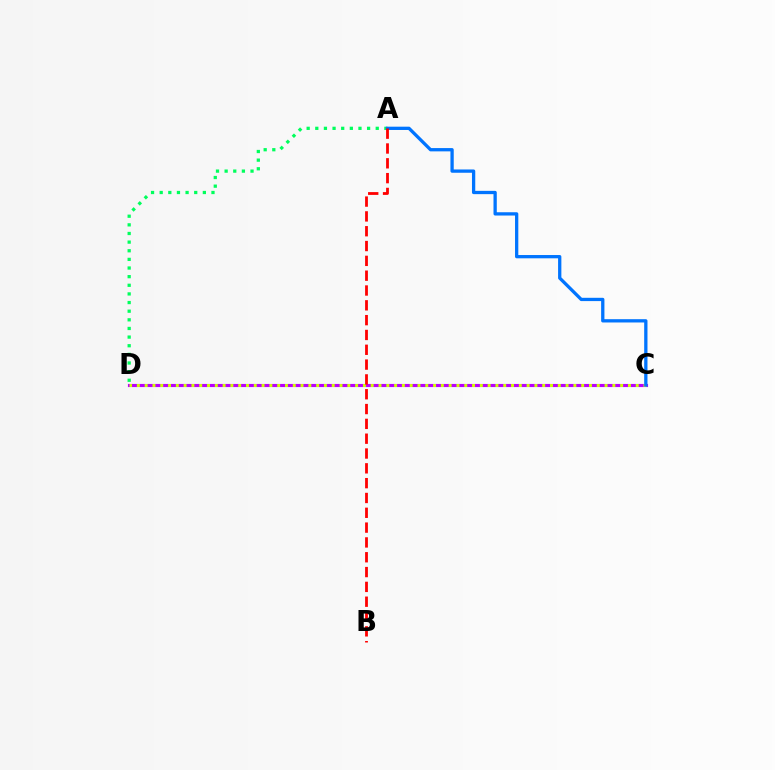{('C', 'D'): [{'color': '#b900ff', 'line_style': 'solid', 'thickness': 2.25}, {'color': '#d1ff00', 'line_style': 'dotted', 'thickness': 2.12}], ('A', 'D'): [{'color': '#00ff5c', 'line_style': 'dotted', 'thickness': 2.35}], ('A', 'C'): [{'color': '#0074ff', 'line_style': 'solid', 'thickness': 2.37}], ('A', 'B'): [{'color': '#ff0000', 'line_style': 'dashed', 'thickness': 2.01}]}